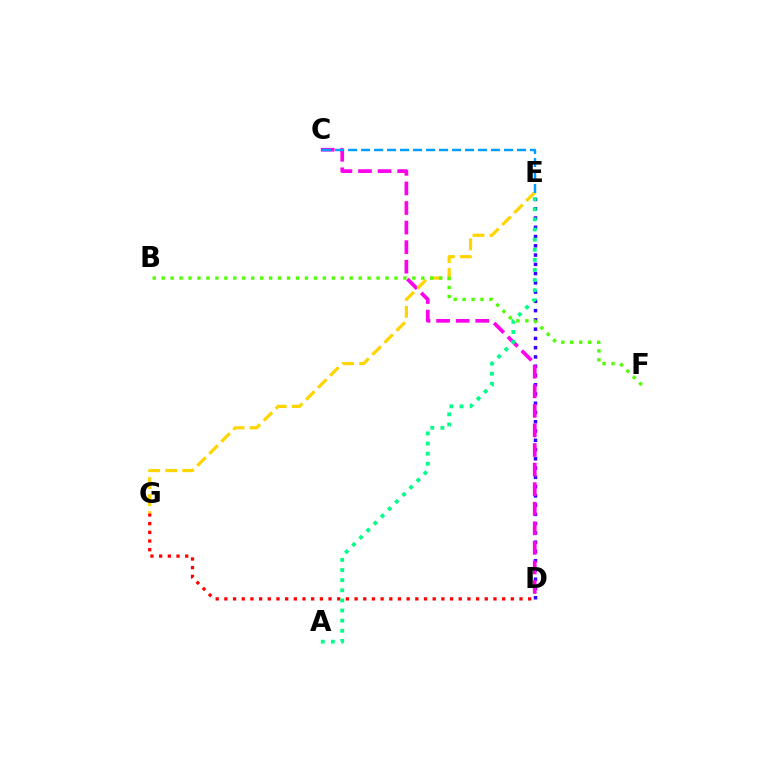{('D', 'E'): [{'color': '#3700ff', 'line_style': 'dotted', 'thickness': 2.52}], ('D', 'G'): [{'color': '#ff0000', 'line_style': 'dotted', 'thickness': 2.36}], ('C', 'D'): [{'color': '#ff00ed', 'line_style': 'dashed', 'thickness': 2.66}], ('E', 'G'): [{'color': '#ffd500', 'line_style': 'dashed', 'thickness': 2.31}], ('A', 'E'): [{'color': '#00ff86', 'line_style': 'dotted', 'thickness': 2.75}], ('B', 'F'): [{'color': '#4fff00', 'line_style': 'dotted', 'thickness': 2.43}], ('C', 'E'): [{'color': '#009eff', 'line_style': 'dashed', 'thickness': 1.76}]}